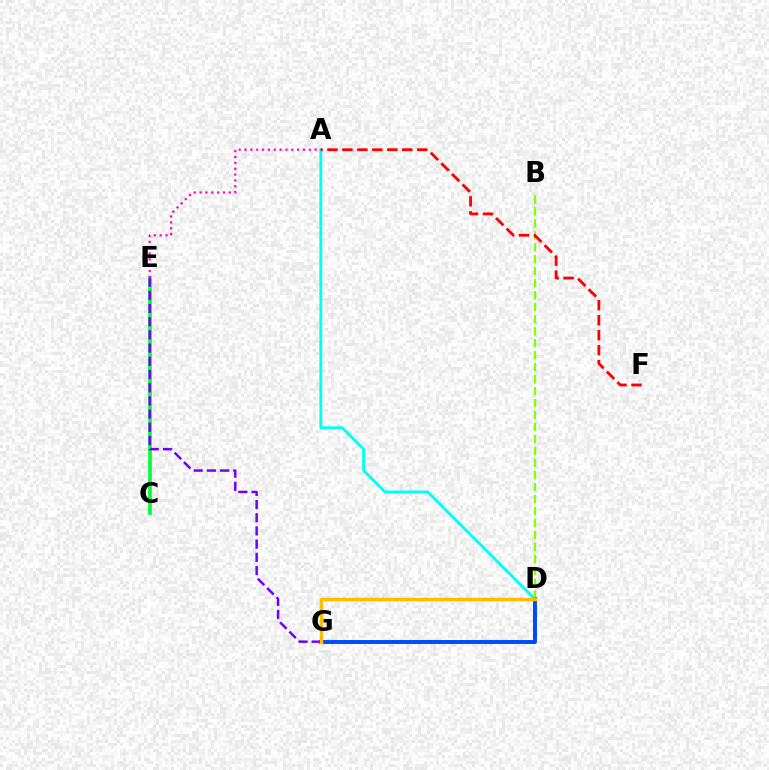{('B', 'D'): [{'color': '#84ff00', 'line_style': 'dashed', 'thickness': 1.63}], ('D', 'G'): [{'color': '#004bff', 'line_style': 'solid', 'thickness': 2.84}, {'color': '#ffbd00', 'line_style': 'solid', 'thickness': 2.48}], ('C', 'E'): [{'color': '#00ff39', 'line_style': 'solid', 'thickness': 2.66}], ('A', 'D'): [{'color': '#00fff6', 'line_style': 'solid', 'thickness': 2.06}], ('A', 'E'): [{'color': '#ff00cf', 'line_style': 'dotted', 'thickness': 1.59}], ('E', 'G'): [{'color': '#7200ff', 'line_style': 'dashed', 'thickness': 1.79}], ('A', 'F'): [{'color': '#ff0000', 'line_style': 'dashed', 'thickness': 2.03}]}